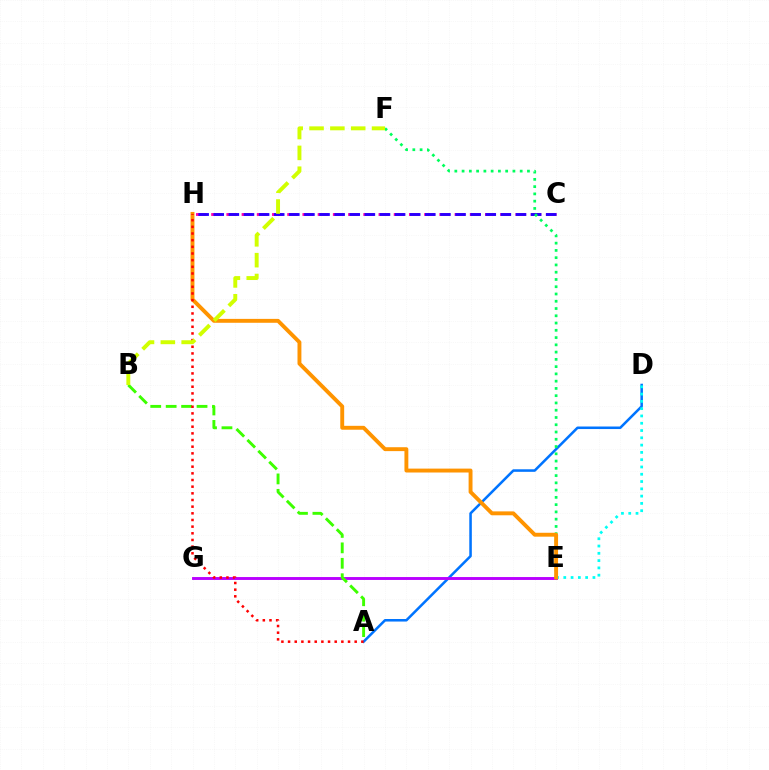{('C', 'H'): [{'color': '#ff00ac', 'line_style': 'dashed', 'thickness': 2.07}, {'color': '#2500ff', 'line_style': 'dashed', 'thickness': 2.05}], ('A', 'D'): [{'color': '#0074ff', 'line_style': 'solid', 'thickness': 1.83}], ('E', 'G'): [{'color': '#b900ff', 'line_style': 'solid', 'thickness': 2.09}], ('A', 'B'): [{'color': '#3dff00', 'line_style': 'dashed', 'thickness': 2.1}], ('E', 'F'): [{'color': '#00ff5c', 'line_style': 'dotted', 'thickness': 1.97}], ('D', 'E'): [{'color': '#00fff6', 'line_style': 'dotted', 'thickness': 1.98}], ('E', 'H'): [{'color': '#ff9400', 'line_style': 'solid', 'thickness': 2.81}], ('A', 'H'): [{'color': '#ff0000', 'line_style': 'dotted', 'thickness': 1.81}], ('B', 'F'): [{'color': '#d1ff00', 'line_style': 'dashed', 'thickness': 2.83}]}